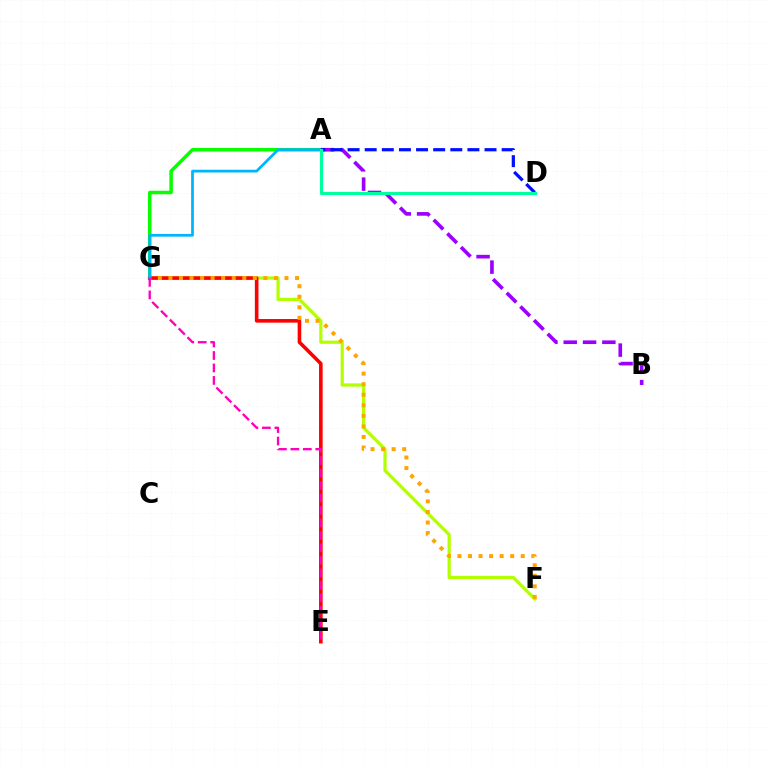{('A', 'G'): [{'color': '#08ff00', 'line_style': 'solid', 'thickness': 2.53}, {'color': '#00b5ff', 'line_style': 'solid', 'thickness': 1.98}], ('F', 'G'): [{'color': '#b3ff00', 'line_style': 'solid', 'thickness': 2.31}, {'color': '#ffa500', 'line_style': 'dotted', 'thickness': 2.87}], ('E', 'G'): [{'color': '#ff0000', 'line_style': 'solid', 'thickness': 2.59}, {'color': '#ff00bd', 'line_style': 'dashed', 'thickness': 1.69}], ('A', 'B'): [{'color': '#9b00ff', 'line_style': 'dashed', 'thickness': 2.62}], ('A', 'D'): [{'color': '#0010ff', 'line_style': 'dashed', 'thickness': 2.33}, {'color': '#00ff9d', 'line_style': 'solid', 'thickness': 2.27}]}